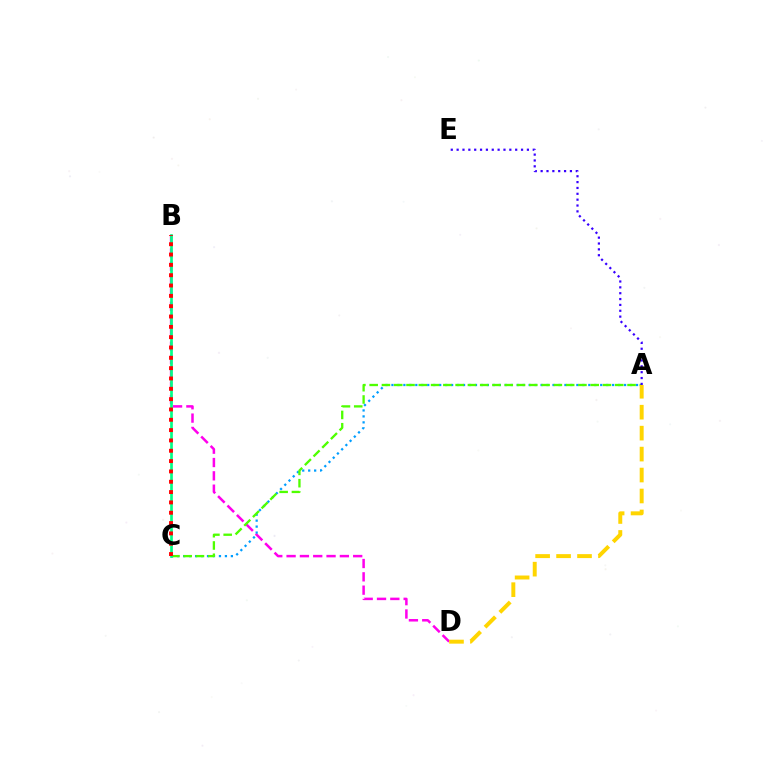{('B', 'D'): [{'color': '#ff00ed', 'line_style': 'dashed', 'thickness': 1.81}], ('A', 'C'): [{'color': '#009eff', 'line_style': 'dotted', 'thickness': 1.62}, {'color': '#4fff00', 'line_style': 'dashed', 'thickness': 1.67}], ('B', 'C'): [{'color': '#00ff86', 'line_style': 'solid', 'thickness': 1.94}, {'color': '#ff0000', 'line_style': 'dotted', 'thickness': 2.81}], ('A', 'E'): [{'color': '#3700ff', 'line_style': 'dotted', 'thickness': 1.59}], ('A', 'D'): [{'color': '#ffd500', 'line_style': 'dashed', 'thickness': 2.85}]}